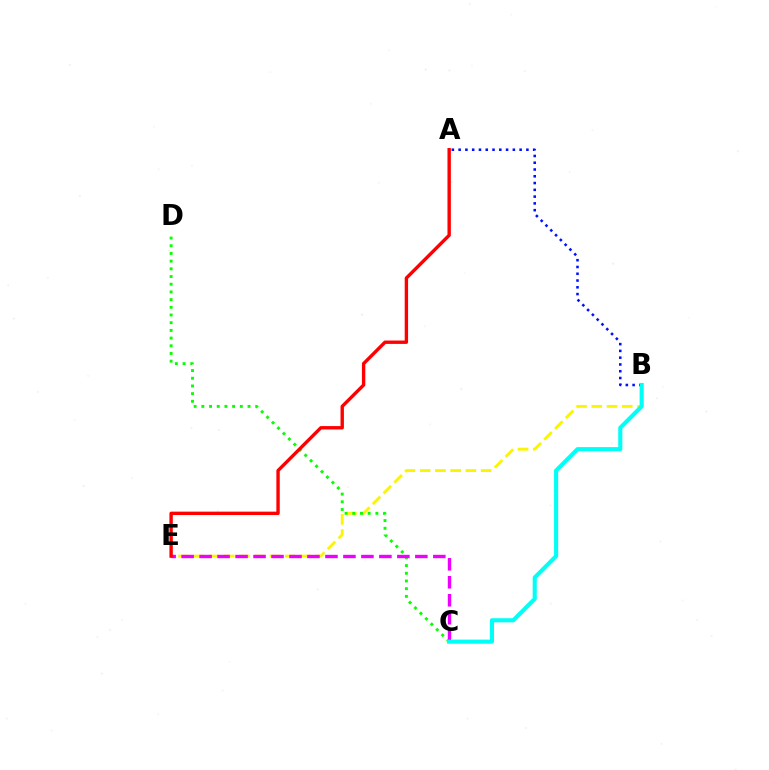{('B', 'E'): [{'color': '#fcf500', 'line_style': 'dashed', 'thickness': 2.07}], ('C', 'D'): [{'color': '#08ff00', 'line_style': 'dotted', 'thickness': 2.09}], ('C', 'E'): [{'color': '#ee00ff', 'line_style': 'dashed', 'thickness': 2.44}], ('A', 'B'): [{'color': '#0010ff', 'line_style': 'dotted', 'thickness': 1.84}], ('A', 'E'): [{'color': '#ff0000', 'line_style': 'solid', 'thickness': 2.43}], ('B', 'C'): [{'color': '#00fff6', 'line_style': 'solid', 'thickness': 2.96}]}